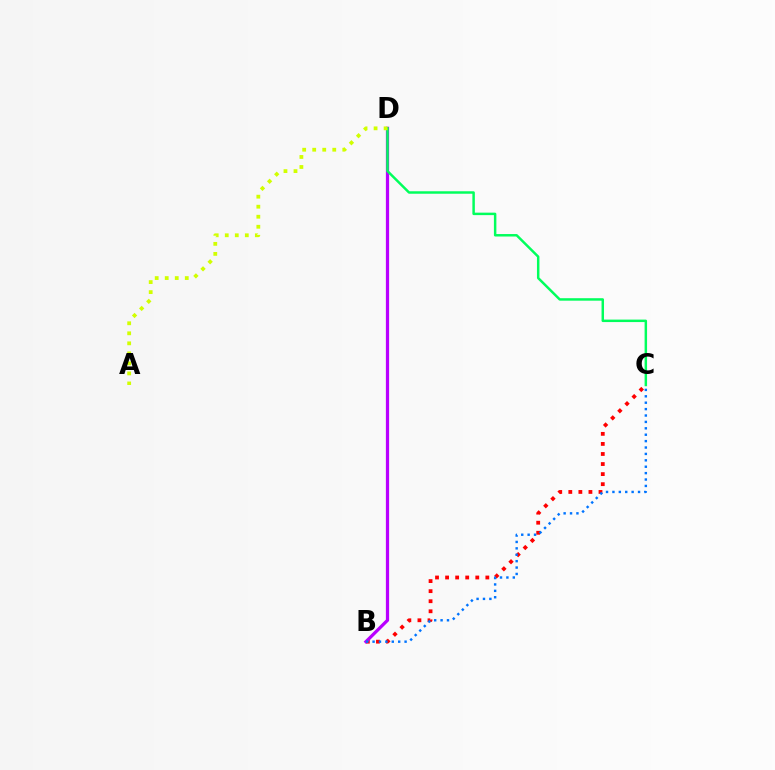{('B', 'C'): [{'color': '#ff0000', 'line_style': 'dotted', 'thickness': 2.73}, {'color': '#0074ff', 'line_style': 'dotted', 'thickness': 1.74}], ('B', 'D'): [{'color': '#b900ff', 'line_style': 'solid', 'thickness': 2.33}], ('C', 'D'): [{'color': '#00ff5c', 'line_style': 'solid', 'thickness': 1.78}], ('A', 'D'): [{'color': '#d1ff00', 'line_style': 'dotted', 'thickness': 2.72}]}